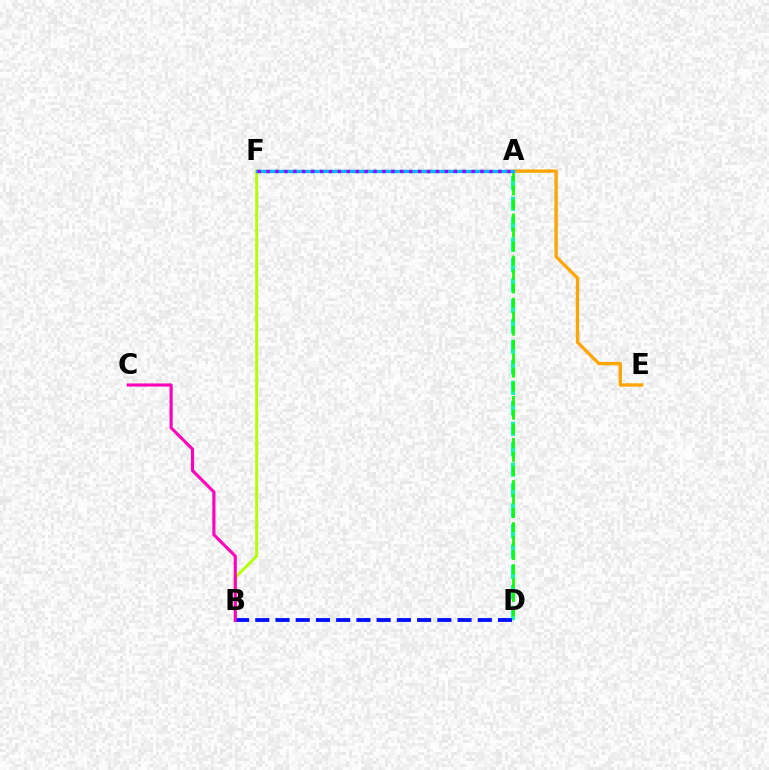{('A', 'D'): [{'color': '#00ff9d', 'line_style': 'dashed', 'thickness': 2.78}, {'color': '#08ff00', 'line_style': 'dashed', 'thickness': 1.91}], ('A', 'F'): [{'color': '#ff0000', 'line_style': 'dotted', 'thickness': 1.68}, {'color': '#00b5ff', 'line_style': 'solid', 'thickness': 2.39}, {'color': '#9b00ff', 'line_style': 'dotted', 'thickness': 2.42}], ('A', 'E'): [{'color': '#ffa500', 'line_style': 'solid', 'thickness': 2.42}], ('B', 'F'): [{'color': '#b3ff00', 'line_style': 'solid', 'thickness': 2.12}], ('B', 'D'): [{'color': '#0010ff', 'line_style': 'dashed', 'thickness': 2.75}], ('B', 'C'): [{'color': '#ff00bd', 'line_style': 'solid', 'thickness': 2.24}]}